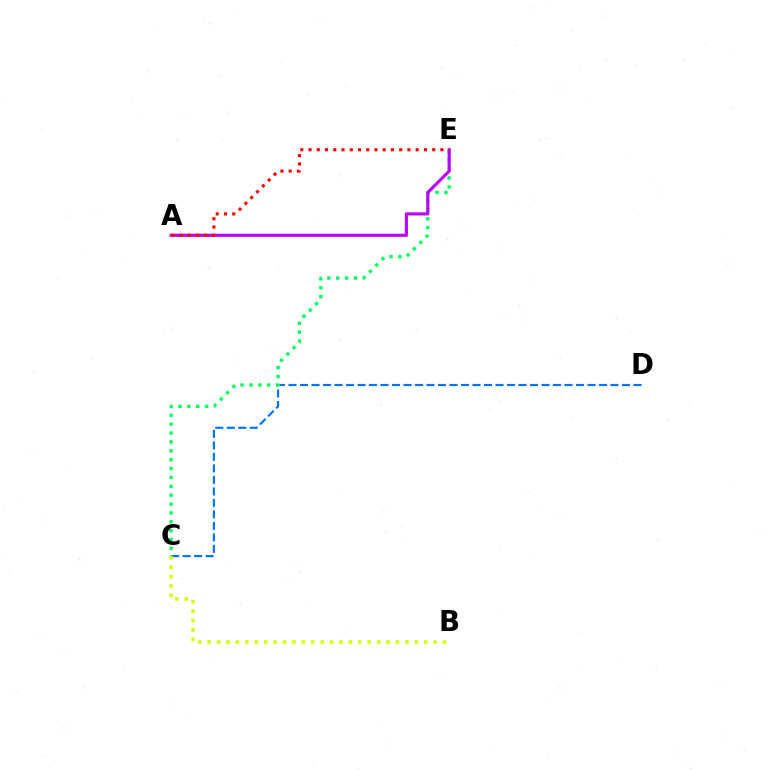{('C', 'D'): [{'color': '#0074ff', 'line_style': 'dashed', 'thickness': 1.56}], ('C', 'E'): [{'color': '#00ff5c', 'line_style': 'dotted', 'thickness': 2.41}], ('A', 'E'): [{'color': '#b900ff', 'line_style': 'solid', 'thickness': 2.24}, {'color': '#ff0000', 'line_style': 'dotted', 'thickness': 2.24}], ('B', 'C'): [{'color': '#d1ff00', 'line_style': 'dotted', 'thickness': 2.56}]}